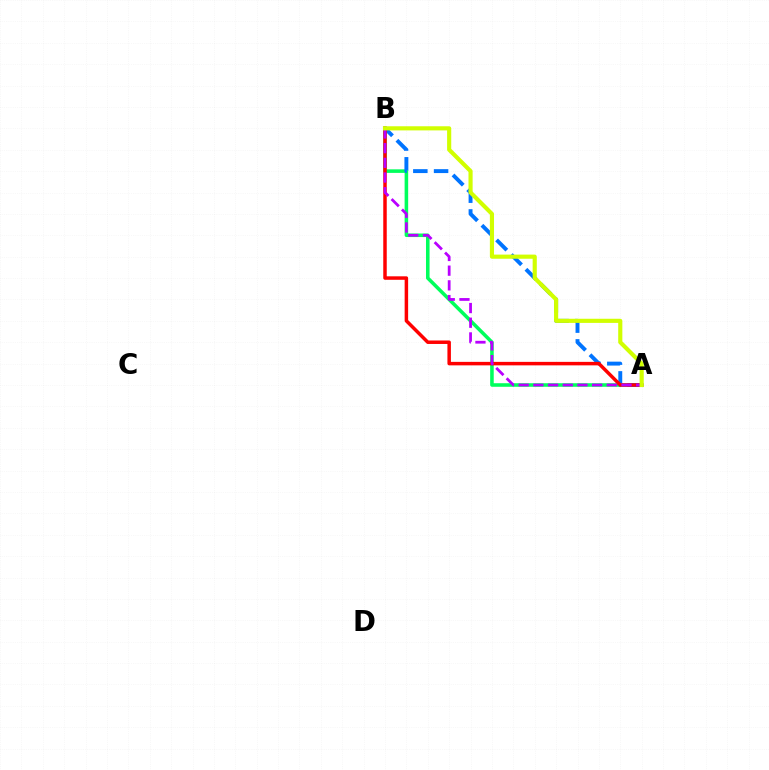{('A', 'B'): [{'color': '#00ff5c', 'line_style': 'solid', 'thickness': 2.56}, {'color': '#0074ff', 'line_style': 'dashed', 'thickness': 2.82}, {'color': '#ff0000', 'line_style': 'solid', 'thickness': 2.51}, {'color': '#b900ff', 'line_style': 'dashed', 'thickness': 2.0}, {'color': '#d1ff00', 'line_style': 'solid', 'thickness': 2.98}]}